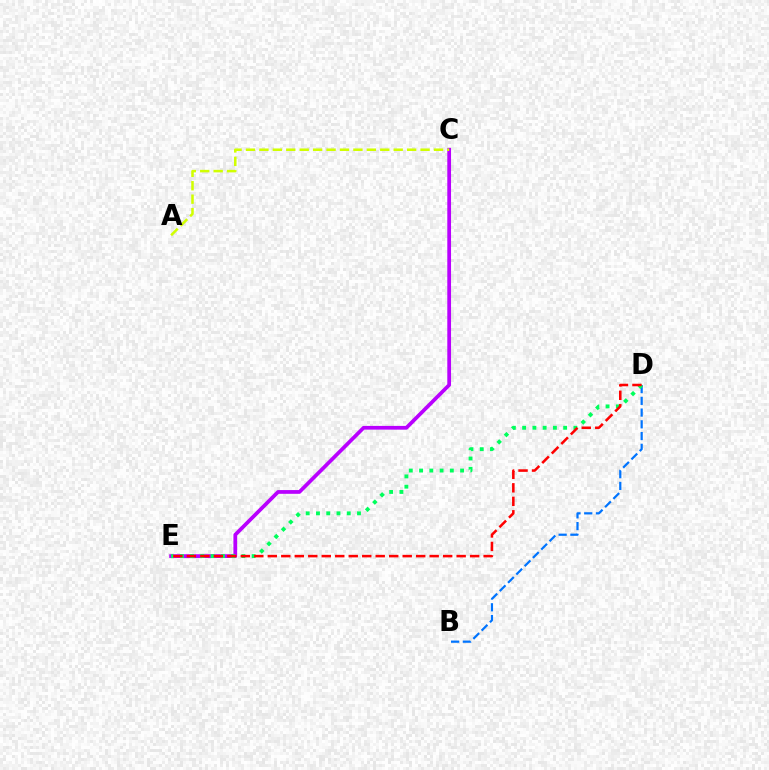{('C', 'E'): [{'color': '#b900ff', 'line_style': 'solid', 'thickness': 2.69}], ('B', 'D'): [{'color': '#0074ff', 'line_style': 'dashed', 'thickness': 1.59}], ('A', 'C'): [{'color': '#d1ff00', 'line_style': 'dashed', 'thickness': 1.82}], ('D', 'E'): [{'color': '#00ff5c', 'line_style': 'dotted', 'thickness': 2.79}, {'color': '#ff0000', 'line_style': 'dashed', 'thickness': 1.83}]}